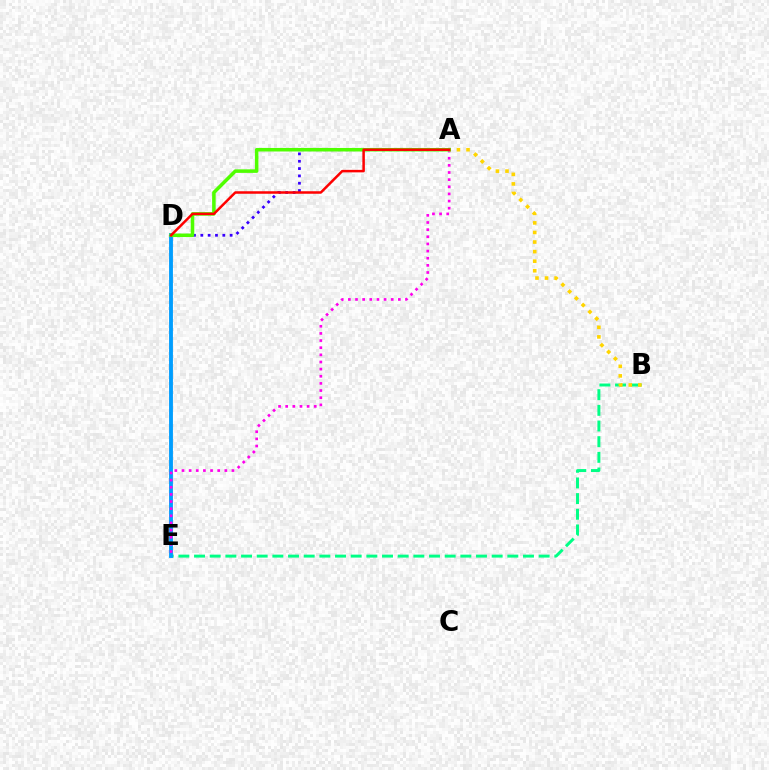{('B', 'E'): [{'color': '#00ff86', 'line_style': 'dashed', 'thickness': 2.13}], ('A', 'D'): [{'color': '#3700ff', 'line_style': 'dotted', 'thickness': 1.99}, {'color': '#4fff00', 'line_style': 'solid', 'thickness': 2.54}, {'color': '#ff0000', 'line_style': 'solid', 'thickness': 1.8}], ('D', 'E'): [{'color': '#009eff', 'line_style': 'solid', 'thickness': 2.77}], ('A', 'E'): [{'color': '#ff00ed', 'line_style': 'dotted', 'thickness': 1.94}], ('A', 'B'): [{'color': '#ffd500', 'line_style': 'dotted', 'thickness': 2.6}]}